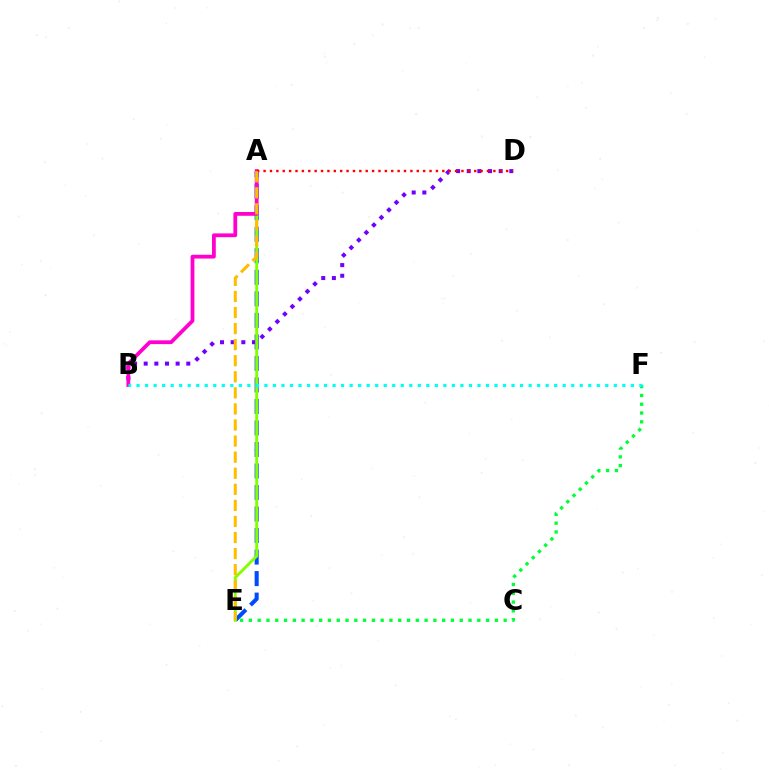{('E', 'F'): [{'color': '#00ff39', 'line_style': 'dotted', 'thickness': 2.39}], ('A', 'E'): [{'color': '#004bff', 'line_style': 'dashed', 'thickness': 2.92}, {'color': '#84ff00', 'line_style': 'solid', 'thickness': 2.1}, {'color': '#ffbd00', 'line_style': 'dashed', 'thickness': 2.18}], ('B', 'D'): [{'color': '#7200ff', 'line_style': 'dotted', 'thickness': 2.89}], ('A', 'B'): [{'color': '#ff00cf', 'line_style': 'solid', 'thickness': 2.72}], ('A', 'D'): [{'color': '#ff0000', 'line_style': 'dotted', 'thickness': 1.73}], ('B', 'F'): [{'color': '#00fff6', 'line_style': 'dotted', 'thickness': 2.32}]}